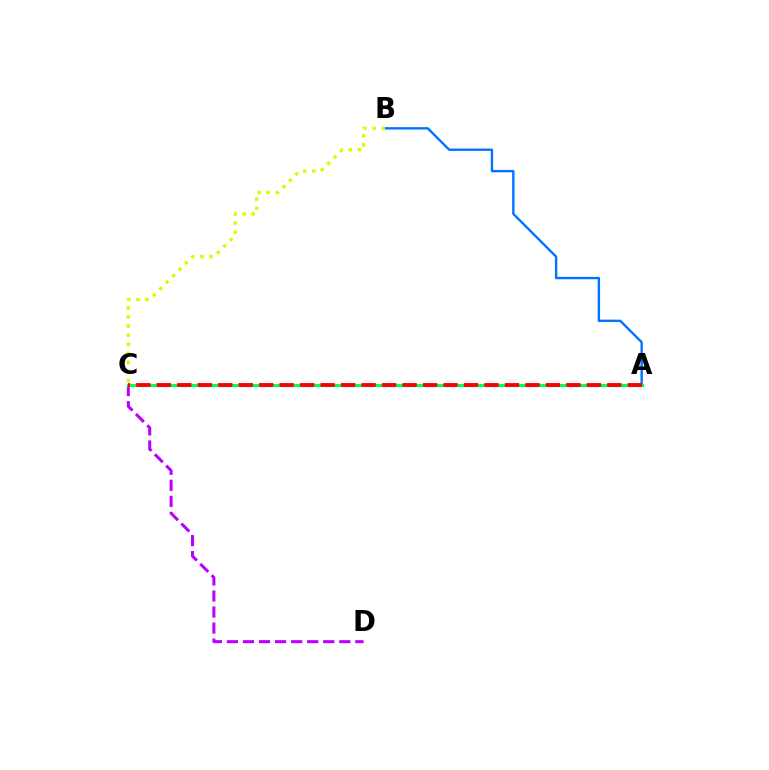{('C', 'D'): [{'color': '#b900ff', 'line_style': 'dashed', 'thickness': 2.18}], ('A', 'B'): [{'color': '#0074ff', 'line_style': 'solid', 'thickness': 1.72}], ('A', 'C'): [{'color': '#00ff5c', 'line_style': 'solid', 'thickness': 2.32}, {'color': '#ff0000', 'line_style': 'dashed', 'thickness': 2.78}], ('B', 'C'): [{'color': '#d1ff00', 'line_style': 'dotted', 'thickness': 2.46}]}